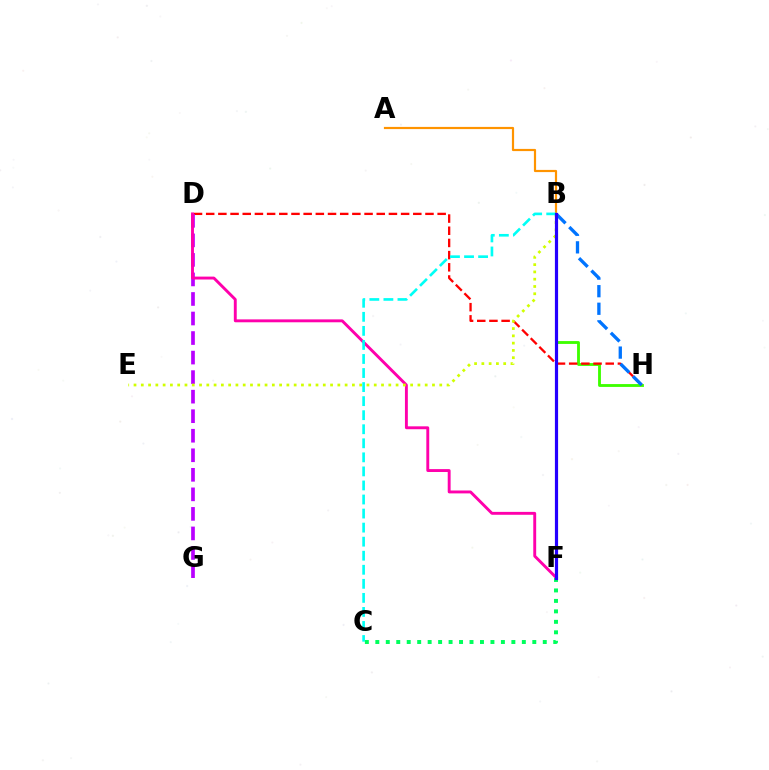{('A', 'B'): [{'color': '#ff9400', 'line_style': 'solid', 'thickness': 1.57}], ('B', 'H'): [{'color': '#3dff00', 'line_style': 'solid', 'thickness': 2.05}, {'color': '#0074ff', 'line_style': 'dashed', 'thickness': 2.39}], ('D', 'H'): [{'color': '#ff0000', 'line_style': 'dashed', 'thickness': 1.65}], ('D', 'G'): [{'color': '#b900ff', 'line_style': 'dashed', 'thickness': 2.65}], ('D', 'F'): [{'color': '#ff00ac', 'line_style': 'solid', 'thickness': 2.09}], ('B', 'E'): [{'color': '#d1ff00', 'line_style': 'dotted', 'thickness': 1.98}], ('B', 'C'): [{'color': '#00fff6', 'line_style': 'dashed', 'thickness': 1.91}], ('C', 'F'): [{'color': '#00ff5c', 'line_style': 'dotted', 'thickness': 2.84}], ('B', 'F'): [{'color': '#2500ff', 'line_style': 'solid', 'thickness': 2.3}]}